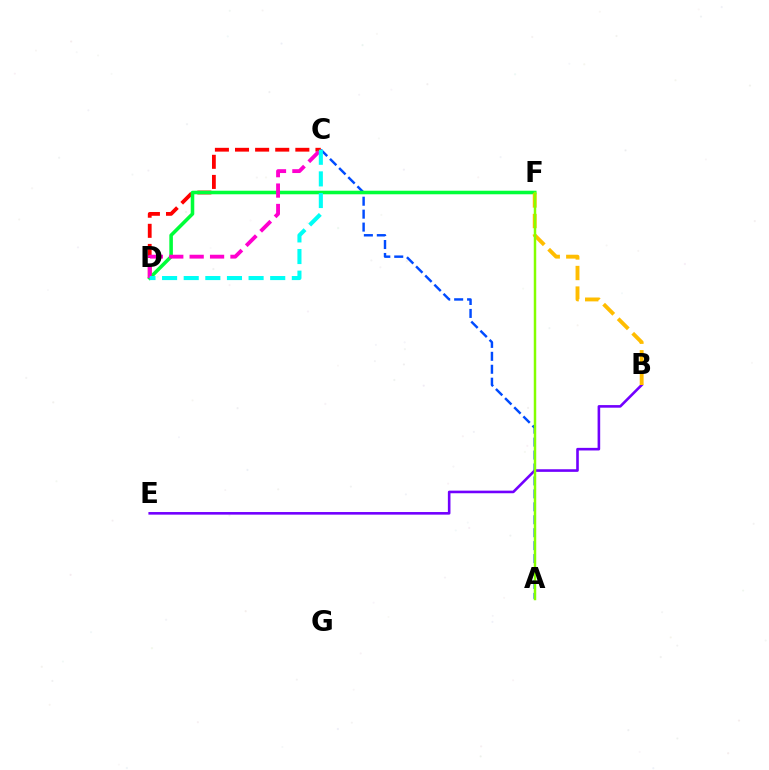{('A', 'C'): [{'color': '#004bff', 'line_style': 'dashed', 'thickness': 1.76}], ('C', 'D'): [{'color': '#ff0000', 'line_style': 'dashed', 'thickness': 2.73}, {'color': '#ff00cf', 'line_style': 'dashed', 'thickness': 2.77}, {'color': '#00fff6', 'line_style': 'dashed', 'thickness': 2.94}], ('D', 'F'): [{'color': '#00ff39', 'line_style': 'solid', 'thickness': 2.56}], ('B', 'E'): [{'color': '#7200ff', 'line_style': 'solid', 'thickness': 1.88}], ('B', 'F'): [{'color': '#ffbd00', 'line_style': 'dashed', 'thickness': 2.79}], ('A', 'F'): [{'color': '#84ff00', 'line_style': 'solid', 'thickness': 1.78}]}